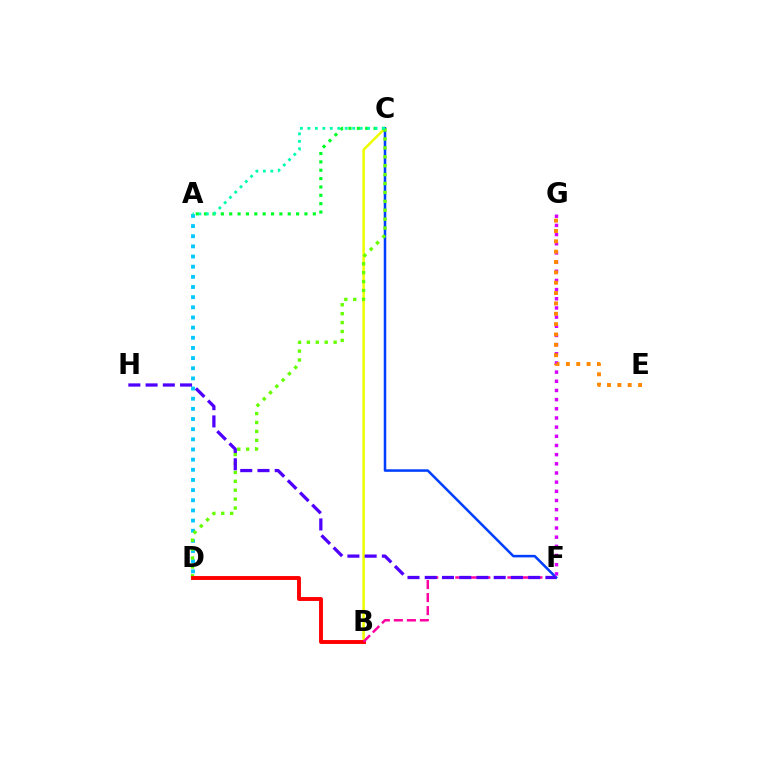{('A', 'D'): [{'color': '#00c7ff', 'line_style': 'dotted', 'thickness': 2.76}], ('B', 'C'): [{'color': '#eeff00', 'line_style': 'solid', 'thickness': 1.83}], ('C', 'F'): [{'color': '#003fff', 'line_style': 'solid', 'thickness': 1.83}], ('C', 'D'): [{'color': '#66ff00', 'line_style': 'dotted', 'thickness': 2.42}], ('B', 'D'): [{'color': '#ff0000', 'line_style': 'solid', 'thickness': 2.81}], ('F', 'G'): [{'color': '#d600ff', 'line_style': 'dotted', 'thickness': 2.49}], ('B', 'F'): [{'color': '#ff00a0', 'line_style': 'dashed', 'thickness': 1.77}], ('F', 'H'): [{'color': '#4f00ff', 'line_style': 'dashed', 'thickness': 2.34}], ('A', 'C'): [{'color': '#00ff27', 'line_style': 'dotted', 'thickness': 2.27}, {'color': '#00ffaf', 'line_style': 'dotted', 'thickness': 2.03}], ('E', 'G'): [{'color': '#ff8800', 'line_style': 'dotted', 'thickness': 2.81}]}